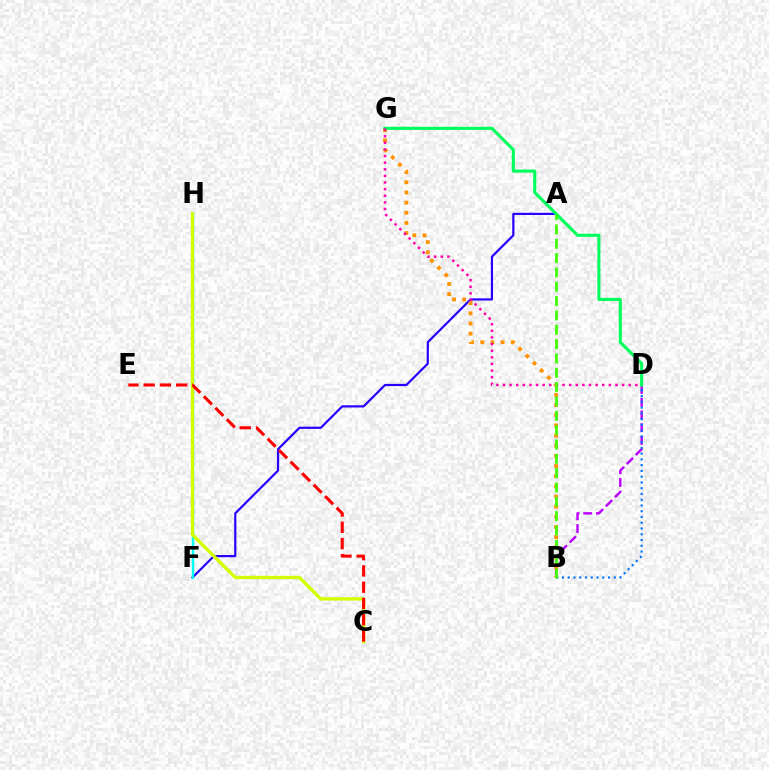{('A', 'F'): [{'color': '#2500ff', 'line_style': 'solid', 'thickness': 1.58}], ('B', 'D'): [{'color': '#b900ff', 'line_style': 'dashed', 'thickness': 1.73}, {'color': '#0074ff', 'line_style': 'dotted', 'thickness': 1.56}], ('F', 'H'): [{'color': '#00fff6', 'line_style': 'solid', 'thickness': 1.74}], ('B', 'G'): [{'color': '#ff9400', 'line_style': 'dotted', 'thickness': 2.76}], ('D', 'G'): [{'color': '#00ff5c', 'line_style': 'solid', 'thickness': 2.22}, {'color': '#ff00ac', 'line_style': 'dotted', 'thickness': 1.8}], ('C', 'H'): [{'color': '#d1ff00', 'line_style': 'solid', 'thickness': 2.4}], ('C', 'E'): [{'color': '#ff0000', 'line_style': 'dashed', 'thickness': 2.21}], ('A', 'B'): [{'color': '#3dff00', 'line_style': 'dashed', 'thickness': 1.95}]}